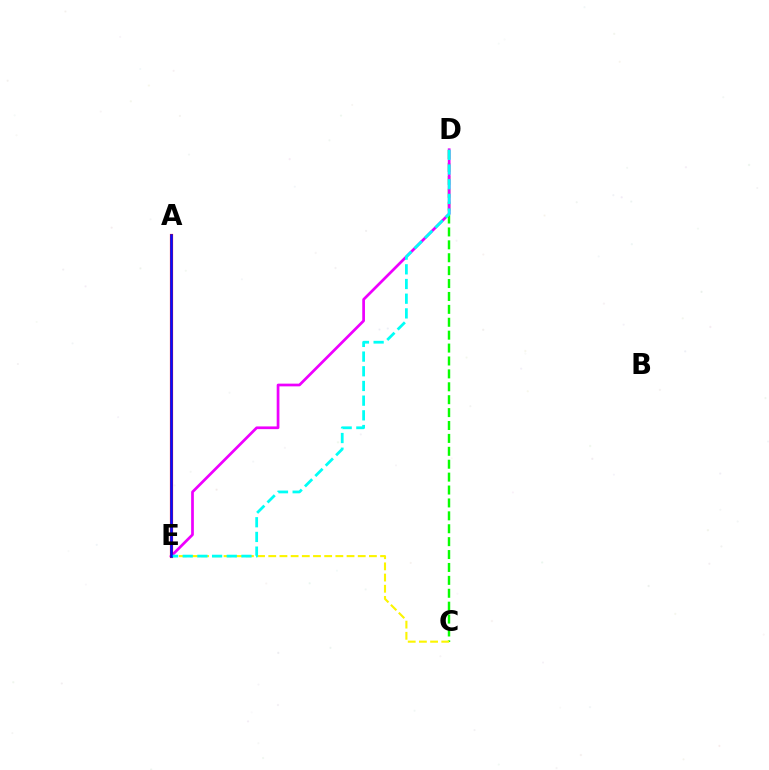{('C', 'D'): [{'color': '#08ff00', 'line_style': 'dashed', 'thickness': 1.75}], ('C', 'E'): [{'color': '#fcf500', 'line_style': 'dashed', 'thickness': 1.52}], ('D', 'E'): [{'color': '#ee00ff', 'line_style': 'solid', 'thickness': 1.96}, {'color': '#00fff6', 'line_style': 'dashed', 'thickness': 2.0}], ('A', 'E'): [{'color': '#ff0000', 'line_style': 'solid', 'thickness': 2.28}, {'color': '#0010ff', 'line_style': 'solid', 'thickness': 1.8}]}